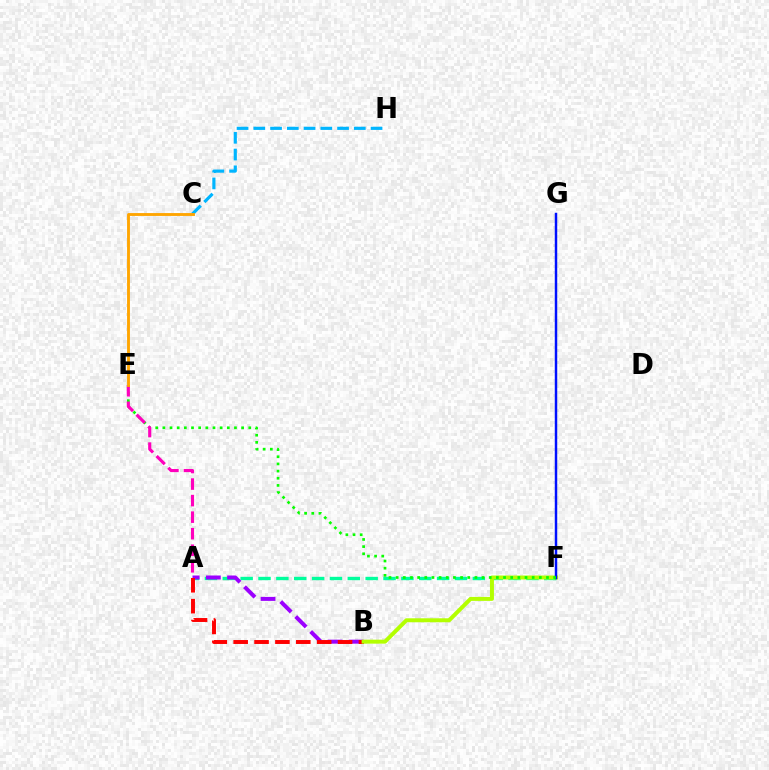{('A', 'F'): [{'color': '#00ff9d', 'line_style': 'dashed', 'thickness': 2.43}], ('A', 'B'): [{'color': '#9b00ff', 'line_style': 'dashed', 'thickness': 2.88}, {'color': '#ff0000', 'line_style': 'dashed', 'thickness': 2.84}], ('C', 'H'): [{'color': '#00b5ff', 'line_style': 'dashed', 'thickness': 2.28}], ('B', 'F'): [{'color': '#b3ff00', 'line_style': 'solid', 'thickness': 2.87}], ('F', 'G'): [{'color': '#0010ff', 'line_style': 'solid', 'thickness': 1.77}], ('E', 'F'): [{'color': '#08ff00', 'line_style': 'dotted', 'thickness': 1.95}], ('A', 'E'): [{'color': '#ff00bd', 'line_style': 'dashed', 'thickness': 2.25}], ('C', 'E'): [{'color': '#ffa500', 'line_style': 'solid', 'thickness': 2.06}]}